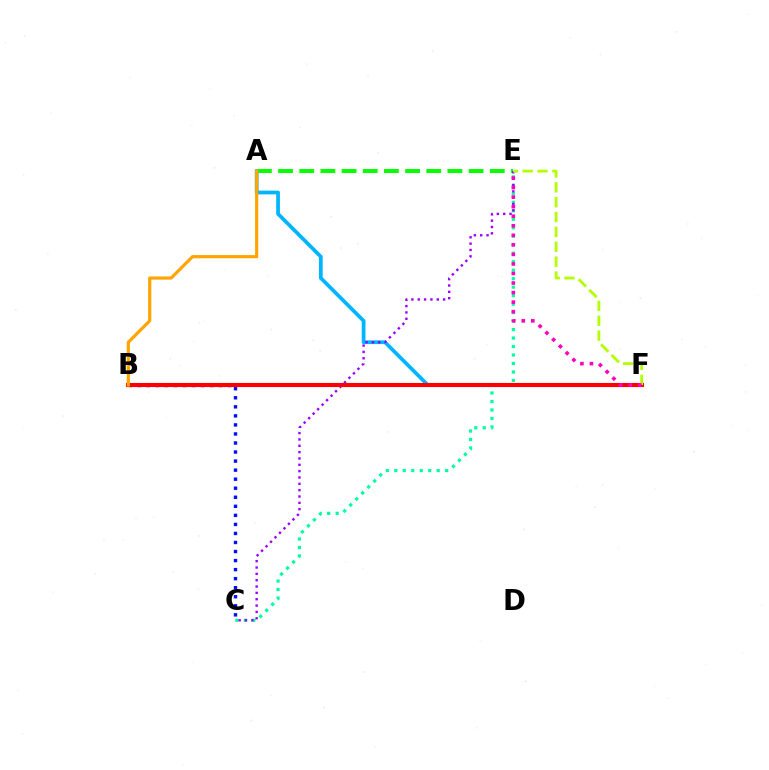{('C', 'E'): [{'color': '#00ff9d', 'line_style': 'dotted', 'thickness': 2.3}, {'color': '#9b00ff', 'line_style': 'dotted', 'thickness': 1.72}], ('A', 'F'): [{'color': '#00b5ff', 'line_style': 'solid', 'thickness': 2.68}], ('A', 'E'): [{'color': '#08ff00', 'line_style': 'dashed', 'thickness': 2.88}], ('B', 'C'): [{'color': '#0010ff', 'line_style': 'dotted', 'thickness': 2.46}], ('B', 'F'): [{'color': '#ff0000', 'line_style': 'solid', 'thickness': 2.95}], ('E', 'F'): [{'color': '#b3ff00', 'line_style': 'dashed', 'thickness': 2.02}, {'color': '#ff00bd', 'line_style': 'dotted', 'thickness': 2.59}], ('A', 'B'): [{'color': '#ffa500', 'line_style': 'solid', 'thickness': 2.3}]}